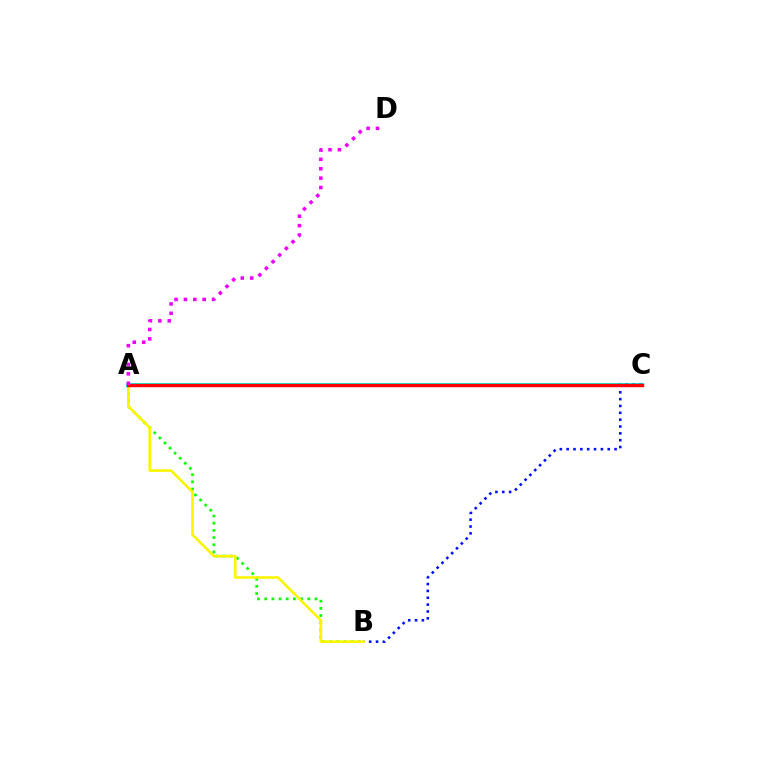{('A', 'C'): [{'color': '#00fff6', 'line_style': 'solid', 'thickness': 2.94}, {'color': '#ff0000', 'line_style': 'solid', 'thickness': 2.46}], ('A', 'B'): [{'color': '#08ff00', 'line_style': 'dotted', 'thickness': 1.95}, {'color': '#fcf500', 'line_style': 'solid', 'thickness': 1.89}], ('B', 'C'): [{'color': '#0010ff', 'line_style': 'dotted', 'thickness': 1.86}], ('A', 'D'): [{'color': '#ee00ff', 'line_style': 'dotted', 'thickness': 2.55}]}